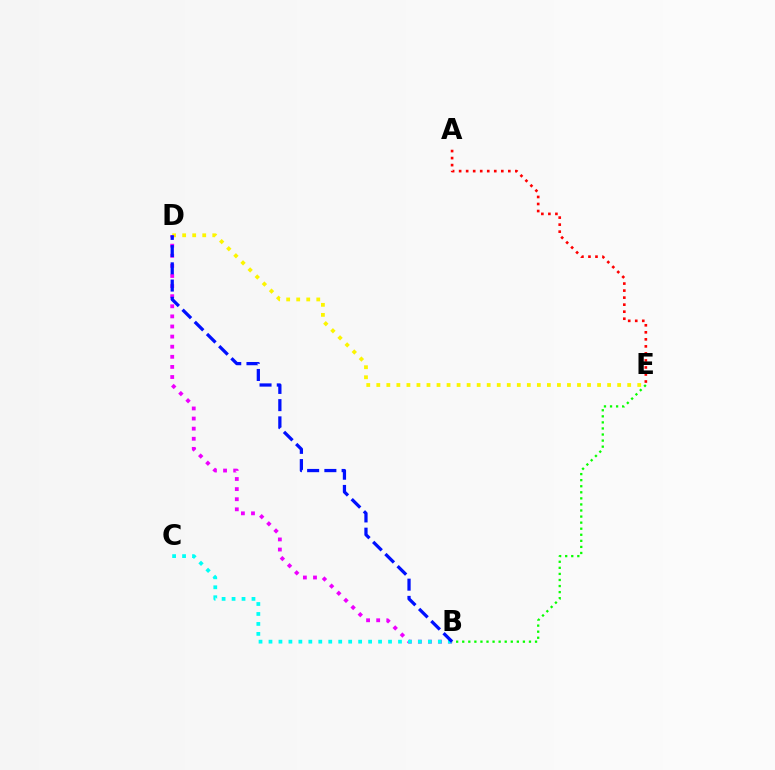{('D', 'E'): [{'color': '#fcf500', 'line_style': 'dotted', 'thickness': 2.73}], ('B', 'D'): [{'color': '#ee00ff', 'line_style': 'dotted', 'thickness': 2.74}, {'color': '#0010ff', 'line_style': 'dashed', 'thickness': 2.34}], ('B', 'C'): [{'color': '#00fff6', 'line_style': 'dotted', 'thickness': 2.71}], ('A', 'E'): [{'color': '#ff0000', 'line_style': 'dotted', 'thickness': 1.91}], ('B', 'E'): [{'color': '#08ff00', 'line_style': 'dotted', 'thickness': 1.65}]}